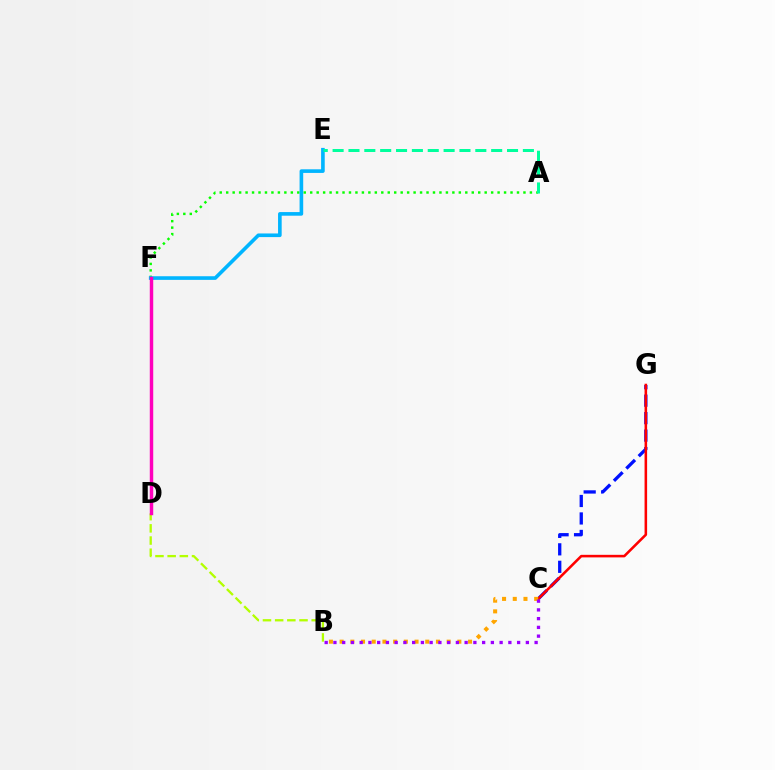{('A', 'F'): [{'color': '#08ff00', 'line_style': 'dotted', 'thickness': 1.76}], ('E', 'F'): [{'color': '#00b5ff', 'line_style': 'solid', 'thickness': 2.61}], ('C', 'G'): [{'color': '#0010ff', 'line_style': 'dashed', 'thickness': 2.37}, {'color': '#ff0000', 'line_style': 'solid', 'thickness': 1.84}], ('B', 'D'): [{'color': '#b3ff00', 'line_style': 'dashed', 'thickness': 1.65}], ('B', 'C'): [{'color': '#ffa500', 'line_style': 'dotted', 'thickness': 2.91}, {'color': '#9b00ff', 'line_style': 'dotted', 'thickness': 2.38}], ('D', 'F'): [{'color': '#ff00bd', 'line_style': 'solid', 'thickness': 2.48}], ('A', 'E'): [{'color': '#00ff9d', 'line_style': 'dashed', 'thickness': 2.15}]}